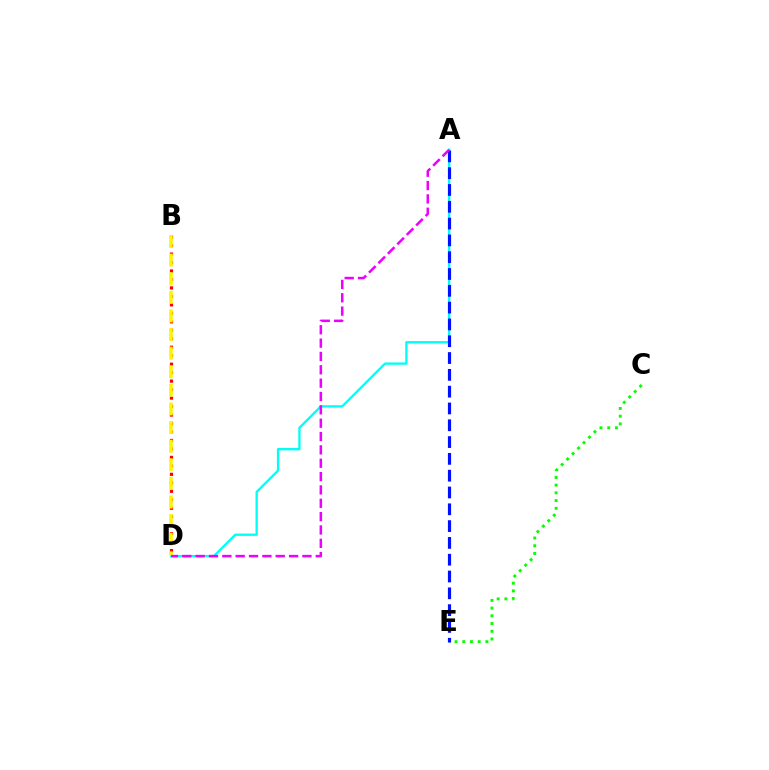{('A', 'D'): [{'color': '#00fff6', 'line_style': 'solid', 'thickness': 1.68}, {'color': '#ee00ff', 'line_style': 'dashed', 'thickness': 1.81}], ('C', 'E'): [{'color': '#08ff00', 'line_style': 'dotted', 'thickness': 2.1}], ('B', 'D'): [{'color': '#ff0000', 'line_style': 'dotted', 'thickness': 2.3}, {'color': '#fcf500', 'line_style': 'dashed', 'thickness': 2.53}], ('A', 'E'): [{'color': '#0010ff', 'line_style': 'dashed', 'thickness': 2.28}]}